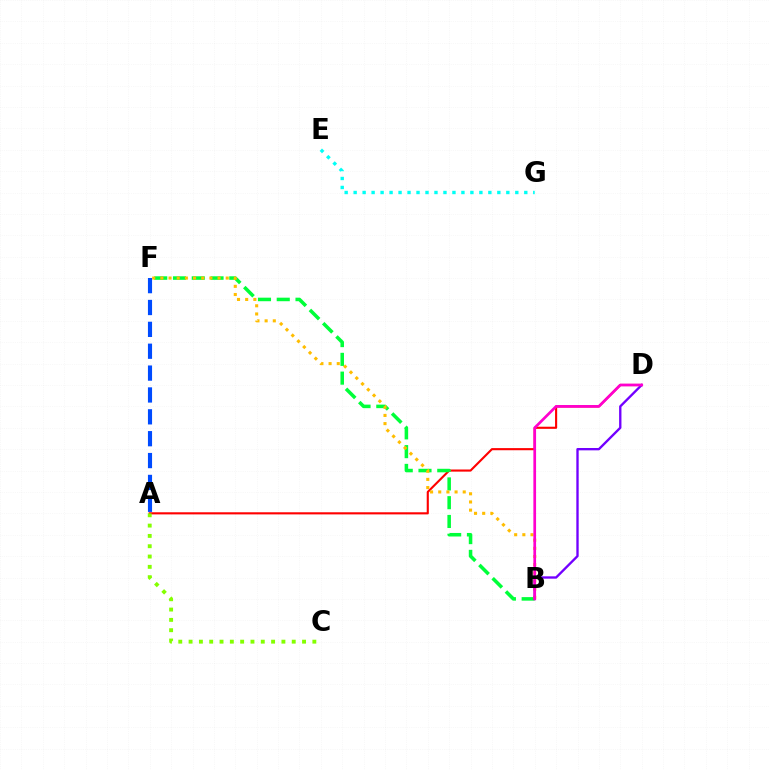{('A', 'D'): [{'color': '#ff0000', 'line_style': 'solid', 'thickness': 1.53}], ('B', 'F'): [{'color': '#00ff39', 'line_style': 'dashed', 'thickness': 2.55}, {'color': '#ffbd00', 'line_style': 'dotted', 'thickness': 2.22}], ('A', 'C'): [{'color': '#84ff00', 'line_style': 'dotted', 'thickness': 2.8}], ('A', 'F'): [{'color': '#004bff', 'line_style': 'dashed', 'thickness': 2.97}], ('E', 'G'): [{'color': '#00fff6', 'line_style': 'dotted', 'thickness': 2.44}], ('B', 'D'): [{'color': '#7200ff', 'line_style': 'solid', 'thickness': 1.69}, {'color': '#ff00cf', 'line_style': 'solid', 'thickness': 1.94}]}